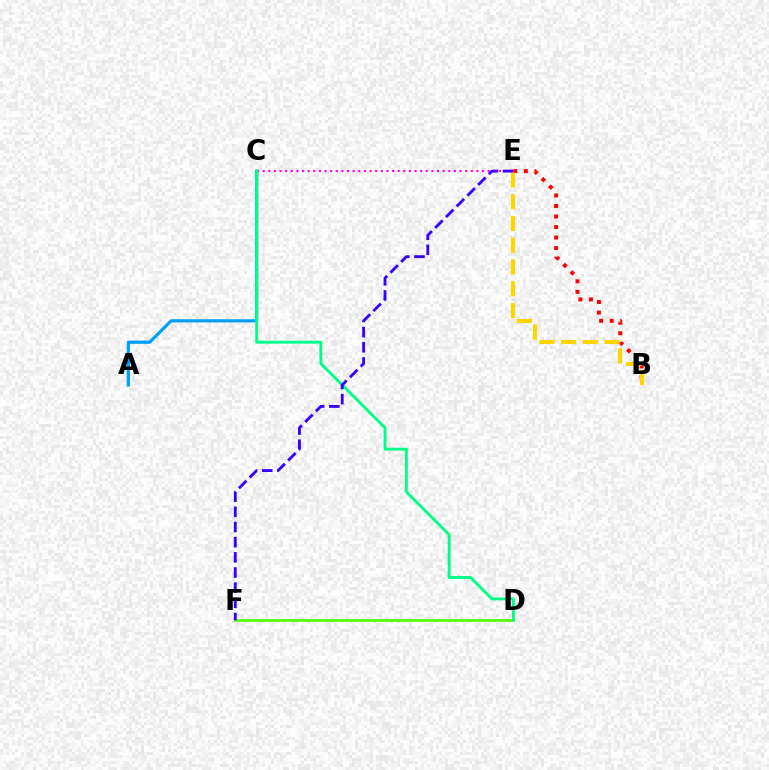{('B', 'E'): [{'color': '#ff0000', 'line_style': 'dotted', 'thickness': 2.86}, {'color': '#ffd500', 'line_style': 'dashed', 'thickness': 2.96}], ('A', 'C'): [{'color': '#009eff', 'line_style': 'solid', 'thickness': 2.29}], ('C', 'E'): [{'color': '#ff00ed', 'line_style': 'dotted', 'thickness': 1.53}], ('D', 'F'): [{'color': '#4fff00', 'line_style': 'solid', 'thickness': 1.9}], ('C', 'D'): [{'color': '#00ff86', 'line_style': 'solid', 'thickness': 2.07}], ('E', 'F'): [{'color': '#3700ff', 'line_style': 'dashed', 'thickness': 2.06}]}